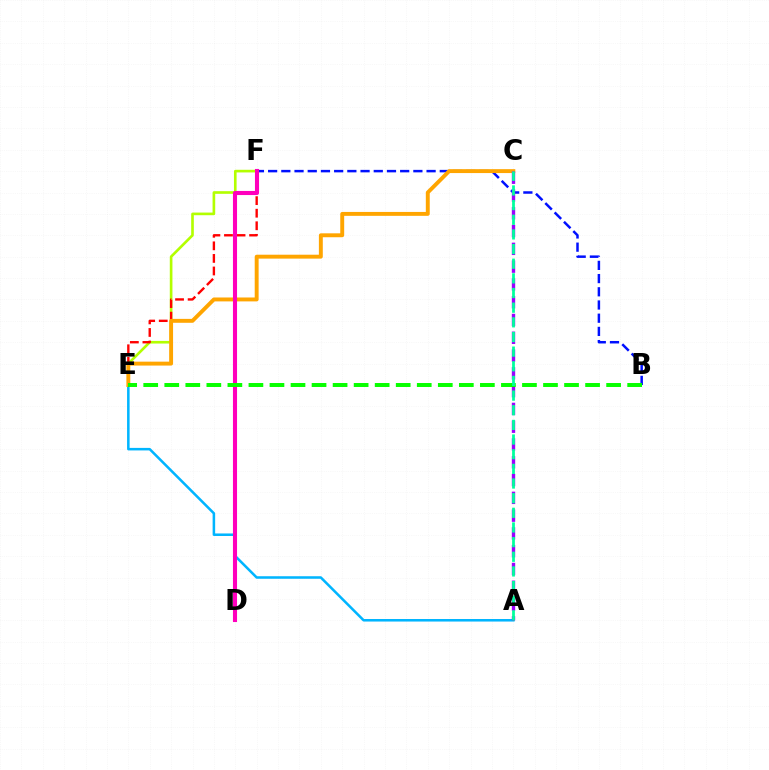{('E', 'F'): [{'color': '#b3ff00', 'line_style': 'solid', 'thickness': 1.9}, {'color': '#ff0000', 'line_style': 'dashed', 'thickness': 1.71}], ('A', 'E'): [{'color': '#00b5ff', 'line_style': 'solid', 'thickness': 1.83}], ('B', 'F'): [{'color': '#0010ff', 'line_style': 'dashed', 'thickness': 1.79}], ('C', 'E'): [{'color': '#ffa500', 'line_style': 'solid', 'thickness': 2.82}], ('D', 'F'): [{'color': '#ff00bd', 'line_style': 'solid', 'thickness': 2.94}], ('A', 'C'): [{'color': '#9b00ff', 'line_style': 'dashed', 'thickness': 2.42}, {'color': '#00ff9d', 'line_style': 'dashed', 'thickness': 1.99}], ('B', 'E'): [{'color': '#08ff00', 'line_style': 'dashed', 'thickness': 2.86}]}